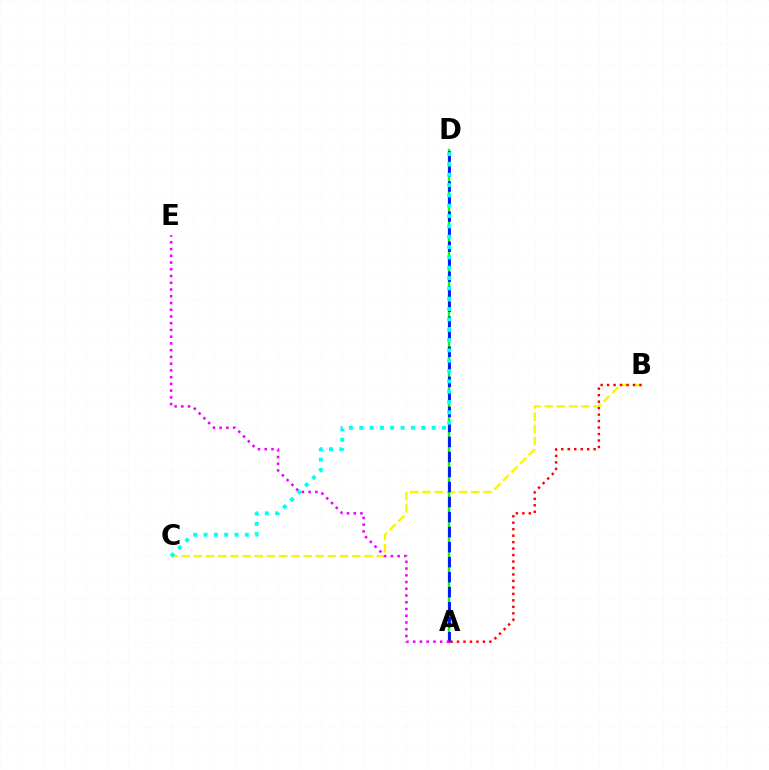{('B', 'C'): [{'color': '#fcf500', 'line_style': 'dashed', 'thickness': 1.66}], ('A', 'D'): [{'color': '#08ff00', 'line_style': 'solid', 'thickness': 1.7}, {'color': '#0010ff', 'line_style': 'dashed', 'thickness': 2.04}], ('A', 'B'): [{'color': '#ff0000', 'line_style': 'dotted', 'thickness': 1.76}], ('A', 'E'): [{'color': '#ee00ff', 'line_style': 'dotted', 'thickness': 1.83}], ('C', 'D'): [{'color': '#00fff6', 'line_style': 'dotted', 'thickness': 2.81}]}